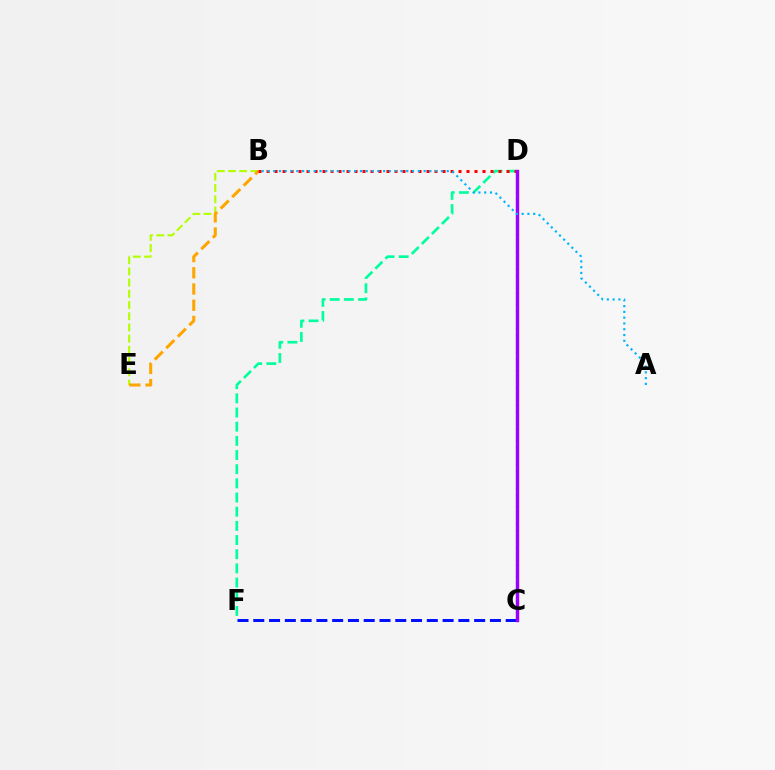{('D', 'F'): [{'color': '#00ff9d', 'line_style': 'dashed', 'thickness': 1.93}], ('C', 'D'): [{'color': '#08ff00', 'line_style': 'dotted', 'thickness': 1.61}, {'color': '#ff00bd', 'line_style': 'solid', 'thickness': 1.96}, {'color': '#9b00ff', 'line_style': 'solid', 'thickness': 2.45}], ('B', 'E'): [{'color': '#b3ff00', 'line_style': 'dashed', 'thickness': 1.52}, {'color': '#ffa500', 'line_style': 'dashed', 'thickness': 2.2}], ('B', 'D'): [{'color': '#ff0000', 'line_style': 'dotted', 'thickness': 2.17}], ('C', 'F'): [{'color': '#0010ff', 'line_style': 'dashed', 'thickness': 2.14}], ('A', 'B'): [{'color': '#00b5ff', 'line_style': 'dotted', 'thickness': 1.57}]}